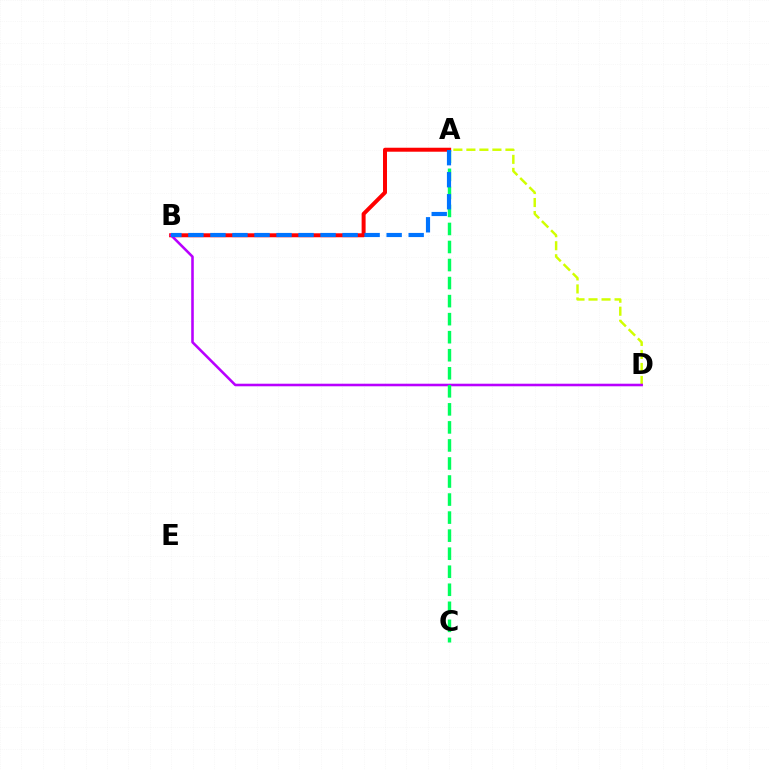{('A', 'D'): [{'color': '#d1ff00', 'line_style': 'dashed', 'thickness': 1.77}], ('A', 'B'): [{'color': '#ff0000', 'line_style': 'solid', 'thickness': 2.86}, {'color': '#0074ff', 'line_style': 'dashed', 'thickness': 2.99}], ('B', 'D'): [{'color': '#b900ff', 'line_style': 'solid', 'thickness': 1.85}], ('A', 'C'): [{'color': '#00ff5c', 'line_style': 'dashed', 'thickness': 2.45}]}